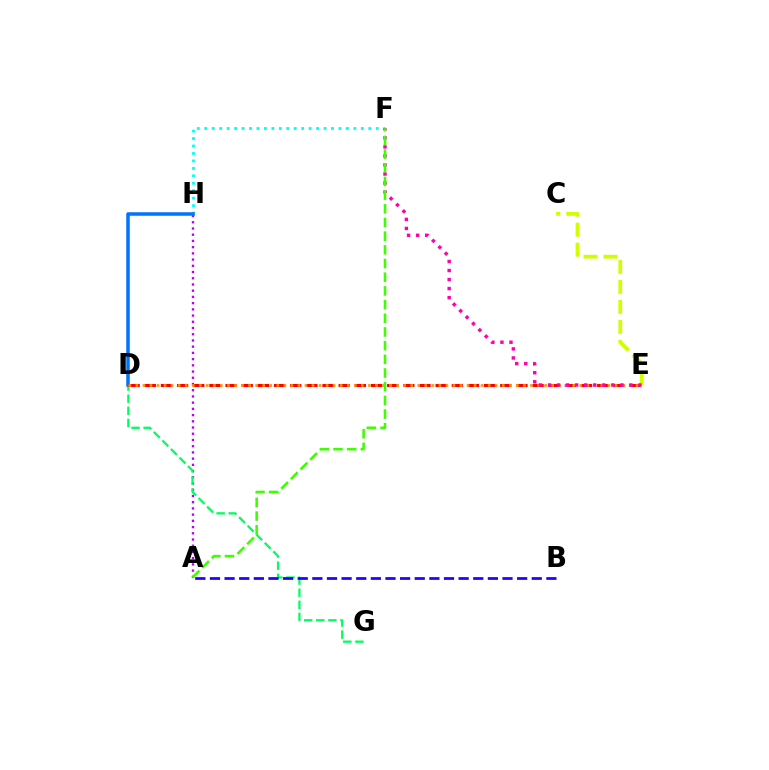{('A', 'H'): [{'color': '#b900ff', 'line_style': 'dotted', 'thickness': 1.69}], ('D', 'G'): [{'color': '#00ff5c', 'line_style': 'dashed', 'thickness': 1.64}], ('F', 'H'): [{'color': '#00fff6', 'line_style': 'dotted', 'thickness': 2.02}], ('D', 'H'): [{'color': '#0074ff', 'line_style': 'solid', 'thickness': 2.53}], ('D', 'E'): [{'color': '#ff0000', 'line_style': 'dashed', 'thickness': 2.2}, {'color': '#ff9400', 'line_style': 'dotted', 'thickness': 1.91}], ('C', 'E'): [{'color': '#d1ff00', 'line_style': 'dashed', 'thickness': 2.72}], ('A', 'B'): [{'color': '#2500ff', 'line_style': 'dashed', 'thickness': 1.99}], ('E', 'F'): [{'color': '#ff00ac', 'line_style': 'dotted', 'thickness': 2.46}], ('A', 'F'): [{'color': '#3dff00', 'line_style': 'dashed', 'thickness': 1.86}]}